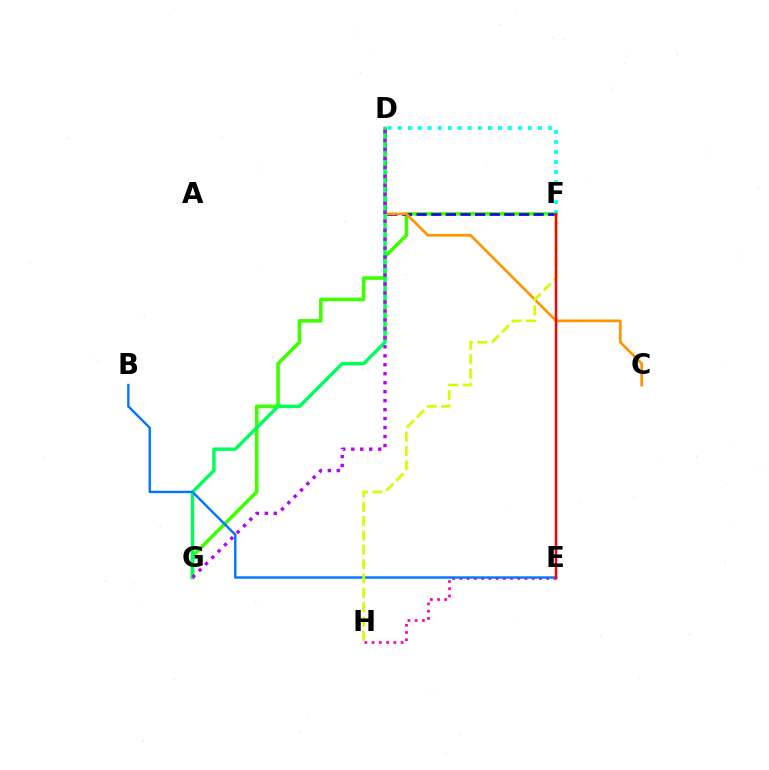{('F', 'G'): [{'color': '#3dff00', 'line_style': 'solid', 'thickness': 2.56}], ('D', 'F'): [{'color': '#2500ff', 'line_style': 'dashed', 'thickness': 1.99}, {'color': '#00fff6', 'line_style': 'dotted', 'thickness': 2.72}], ('C', 'D'): [{'color': '#ff9400', 'line_style': 'solid', 'thickness': 1.94}], ('E', 'H'): [{'color': '#ff00ac', 'line_style': 'dotted', 'thickness': 1.96}], ('D', 'G'): [{'color': '#00ff5c', 'line_style': 'solid', 'thickness': 2.46}, {'color': '#b900ff', 'line_style': 'dotted', 'thickness': 2.44}], ('B', 'E'): [{'color': '#0074ff', 'line_style': 'solid', 'thickness': 1.71}], ('F', 'H'): [{'color': '#d1ff00', 'line_style': 'dashed', 'thickness': 1.95}], ('E', 'F'): [{'color': '#ff0000', 'line_style': 'solid', 'thickness': 1.76}]}